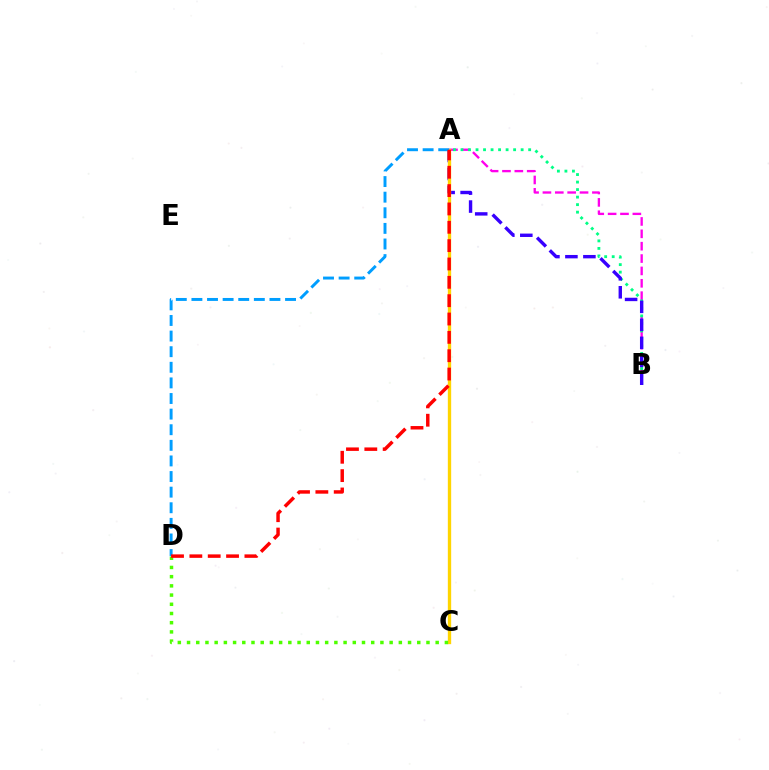{('A', 'B'): [{'color': '#ff00ed', 'line_style': 'dashed', 'thickness': 1.68}, {'color': '#00ff86', 'line_style': 'dotted', 'thickness': 2.04}, {'color': '#3700ff', 'line_style': 'dashed', 'thickness': 2.44}], ('A', 'C'): [{'color': '#ffd500', 'line_style': 'solid', 'thickness': 2.4}], ('C', 'D'): [{'color': '#4fff00', 'line_style': 'dotted', 'thickness': 2.5}], ('A', 'D'): [{'color': '#009eff', 'line_style': 'dashed', 'thickness': 2.12}, {'color': '#ff0000', 'line_style': 'dashed', 'thickness': 2.49}]}